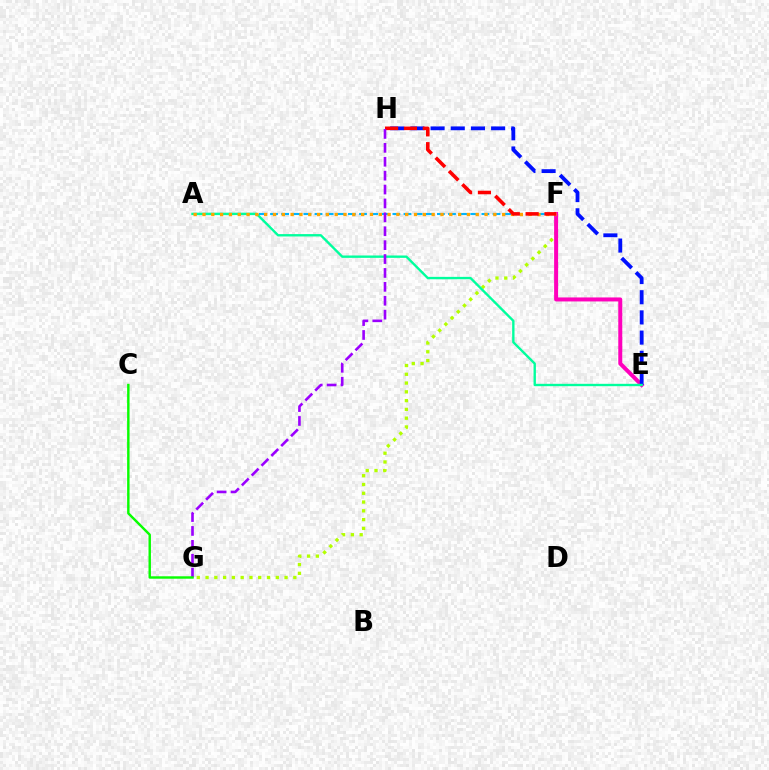{('A', 'F'): [{'color': '#00b5ff', 'line_style': 'dashed', 'thickness': 1.51}, {'color': '#ffa500', 'line_style': 'dotted', 'thickness': 2.4}], ('F', 'G'): [{'color': '#b3ff00', 'line_style': 'dotted', 'thickness': 2.39}], ('E', 'F'): [{'color': '#ff00bd', 'line_style': 'solid', 'thickness': 2.88}], ('E', 'H'): [{'color': '#0010ff', 'line_style': 'dashed', 'thickness': 2.74}], ('A', 'E'): [{'color': '#00ff9d', 'line_style': 'solid', 'thickness': 1.7}], ('F', 'H'): [{'color': '#ff0000', 'line_style': 'dashed', 'thickness': 2.56}], ('G', 'H'): [{'color': '#9b00ff', 'line_style': 'dashed', 'thickness': 1.89}], ('C', 'G'): [{'color': '#08ff00', 'line_style': 'solid', 'thickness': 1.75}]}